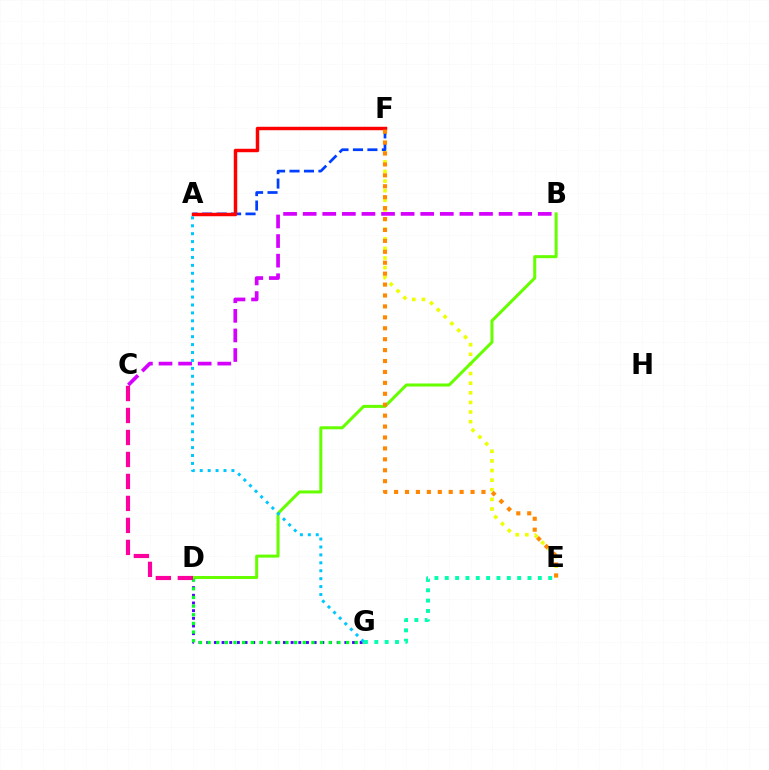{('E', 'F'): [{'color': '#eeff00', 'line_style': 'dotted', 'thickness': 2.61}, {'color': '#ff8800', 'line_style': 'dotted', 'thickness': 2.97}], ('D', 'G'): [{'color': '#4f00ff', 'line_style': 'dotted', 'thickness': 2.09}, {'color': '#00ff27', 'line_style': 'dotted', 'thickness': 2.35}], ('B', 'D'): [{'color': '#66ff00', 'line_style': 'solid', 'thickness': 2.18}], ('A', 'F'): [{'color': '#003fff', 'line_style': 'dashed', 'thickness': 1.96}, {'color': '#ff0000', 'line_style': 'solid', 'thickness': 2.49}], ('B', 'C'): [{'color': '#d600ff', 'line_style': 'dashed', 'thickness': 2.66}], ('A', 'G'): [{'color': '#00c7ff', 'line_style': 'dotted', 'thickness': 2.15}], ('C', 'D'): [{'color': '#ff00a0', 'line_style': 'dashed', 'thickness': 2.99}], ('E', 'G'): [{'color': '#00ffaf', 'line_style': 'dotted', 'thickness': 2.81}]}